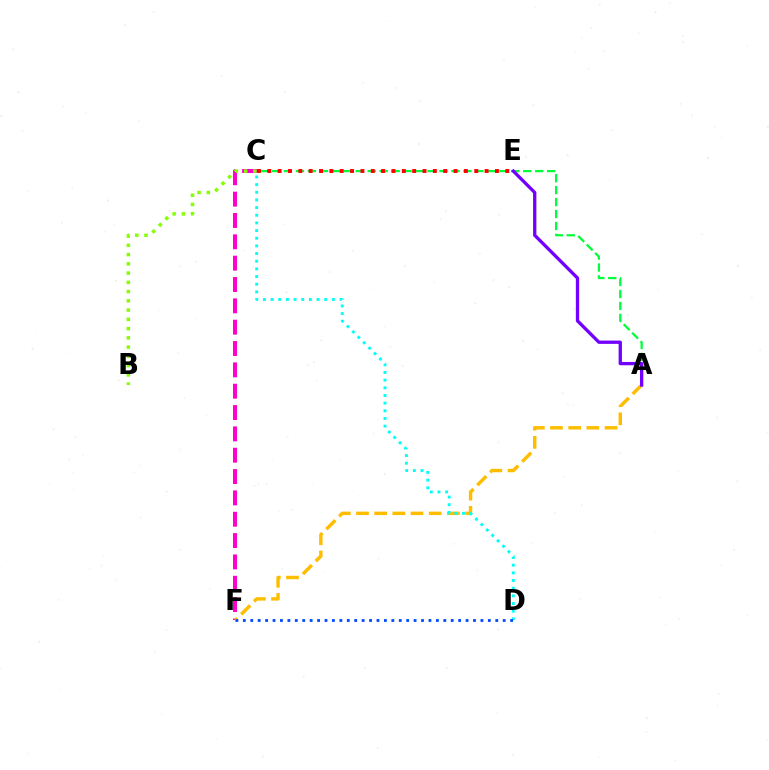{('C', 'F'): [{'color': '#ff00cf', 'line_style': 'dashed', 'thickness': 2.9}], ('A', 'F'): [{'color': '#ffbd00', 'line_style': 'dashed', 'thickness': 2.47}], ('C', 'D'): [{'color': '#00fff6', 'line_style': 'dotted', 'thickness': 2.08}], ('B', 'C'): [{'color': '#84ff00', 'line_style': 'dotted', 'thickness': 2.51}], ('A', 'C'): [{'color': '#00ff39', 'line_style': 'dashed', 'thickness': 1.63}], ('A', 'E'): [{'color': '#7200ff', 'line_style': 'solid', 'thickness': 2.38}], ('D', 'F'): [{'color': '#004bff', 'line_style': 'dotted', 'thickness': 2.02}], ('C', 'E'): [{'color': '#ff0000', 'line_style': 'dotted', 'thickness': 2.81}]}